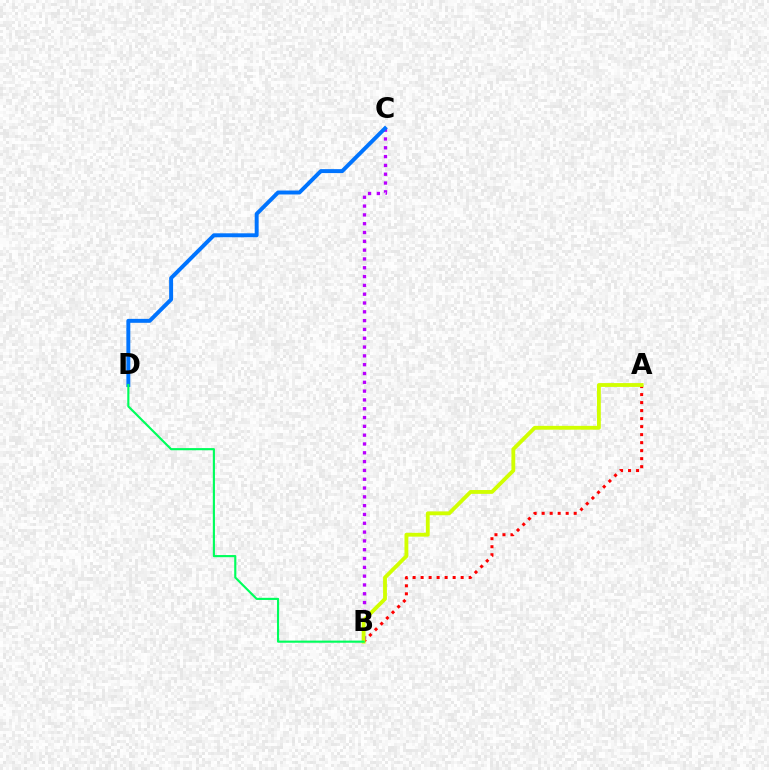{('A', 'B'): [{'color': '#ff0000', 'line_style': 'dotted', 'thickness': 2.18}, {'color': '#d1ff00', 'line_style': 'solid', 'thickness': 2.76}], ('B', 'C'): [{'color': '#b900ff', 'line_style': 'dotted', 'thickness': 2.39}], ('C', 'D'): [{'color': '#0074ff', 'line_style': 'solid', 'thickness': 2.84}], ('B', 'D'): [{'color': '#00ff5c', 'line_style': 'solid', 'thickness': 1.54}]}